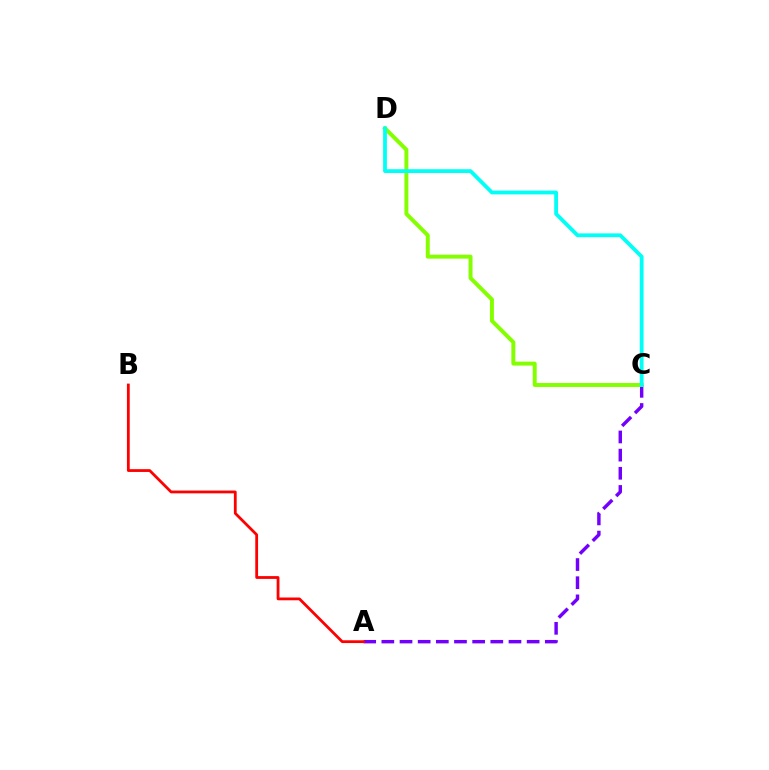{('A', 'C'): [{'color': '#7200ff', 'line_style': 'dashed', 'thickness': 2.47}], ('A', 'B'): [{'color': '#ff0000', 'line_style': 'solid', 'thickness': 2.01}], ('C', 'D'): [{'color': '#84ff00', 'line_style': 'solid', 'thickness': 2.85}, {'color': '#00fff6', 'line_style': 'solid', 'thickness': 2.73}]}